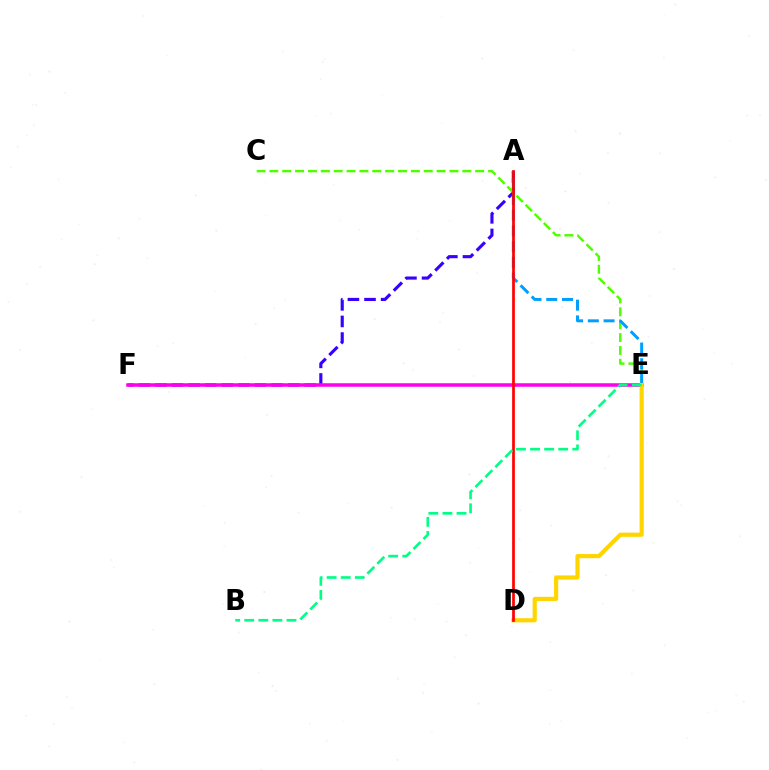{('A', 'F'): [{'color': '#3700ff', 'line_style': 'dashed', 'thickness': 2.25}], ('E', 'F'): [{'color': '#ff00ed', 'line_style': 'solid', 'thickness': 2.54}], ('C', 'E'): [{'color': '#4fff00', 'line_style': 'dashed', 'thickness': 1.75}], ('A', 'E'): [{'color': '#009eff', 'line_style': 'dashed', 'thickness': 2.14}], ('D', 'E'): [{'color': '#ffd500', 'line_style': 'solid', 'thickness': 3.0}], ('A', 'D'): [{'color': '#ff0000', 'line_style': 'solid', 'thickness': 1.95}], ('B', 'E'): [{'color': '#00ff86', 'line_style': 'dashed', 'thickness': 1.91}]}